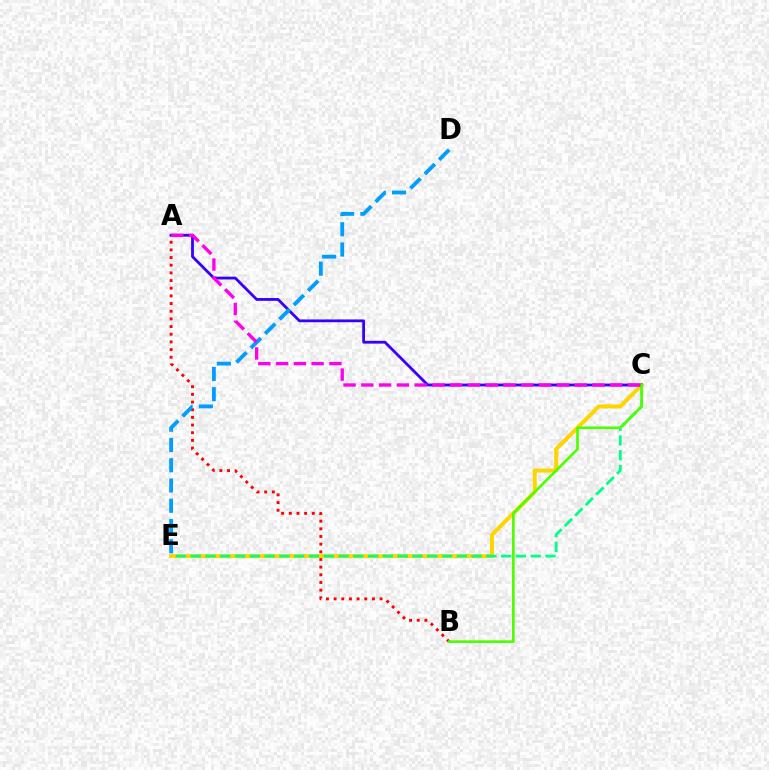{('A', 'B'): [{'color': '#ff0000', 'line_style': 'dotted', 'thickness': 2.08}], ('C', 'E'): [{'color': '#ffd500', 'line_style': 'solid', 'thickness': 2.88}, {'color': '#00ff86', 'line_style': 'dashed', 'thickness': 2.01}], ('A', 'C'): [{'color': '#3700ff', 'line_style': 'solid', 'thickness': 2.01}, {'color': '#ff00ed', 'line_style': 'dashed', 'thickness': 2.41}], ('D', 'E'): [{'color': '#009eff', 'line_style': 'dashed', 'thickness': 2.75}], ('B', 'C'): [{'color': '#4fff00', 'line_style': 'solid', 'thickness': 1.92}]}